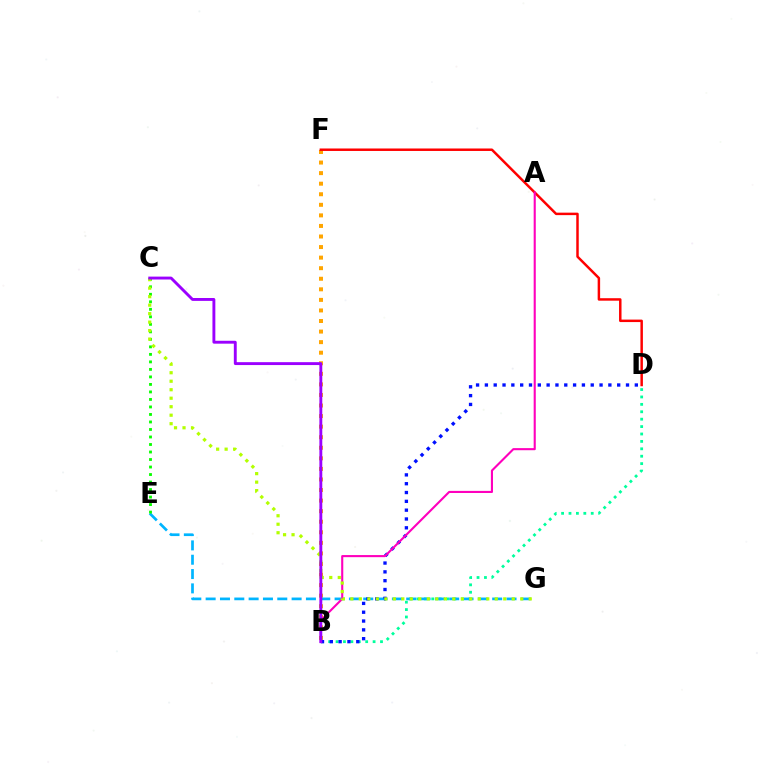{('B', 'F'): [{'color': '#ffa500', 'line_style': 'dotted', 'thickness': 2.87}], ('B', 'D'): [{'color': '#00ff9d', 'line_style': 'dotted', 'thickness': 2.01}, {'color': '#0010ff', 'line_style': 'dotted', 'thickness': 2.4}], ('E', 'G'): [{'color': '#00b5ff', 'line_style': 'dashed', 'thickness': 1.95}], ('D', 'F'): [{'color': '#ff0000', 'line_style': 'solid', 'thickness': 1.78}], ('C', 'E'): [{'color': '#08ff00', 'line_style': 'dotted', 'thickness': 2.04}], ('A', 'B'): [{'color': '#ff00bd', 'line_style': 'solid', 'thickness': 1.52}], ('C', 'G'): [{'color': '#b3ff00', 'line_style': 'dotted', 'thickness': 2.31}], ('B', 'C'): [{'color': '#9b00ff', 'line_style': 'solid', 'thickness': 2.08}]}